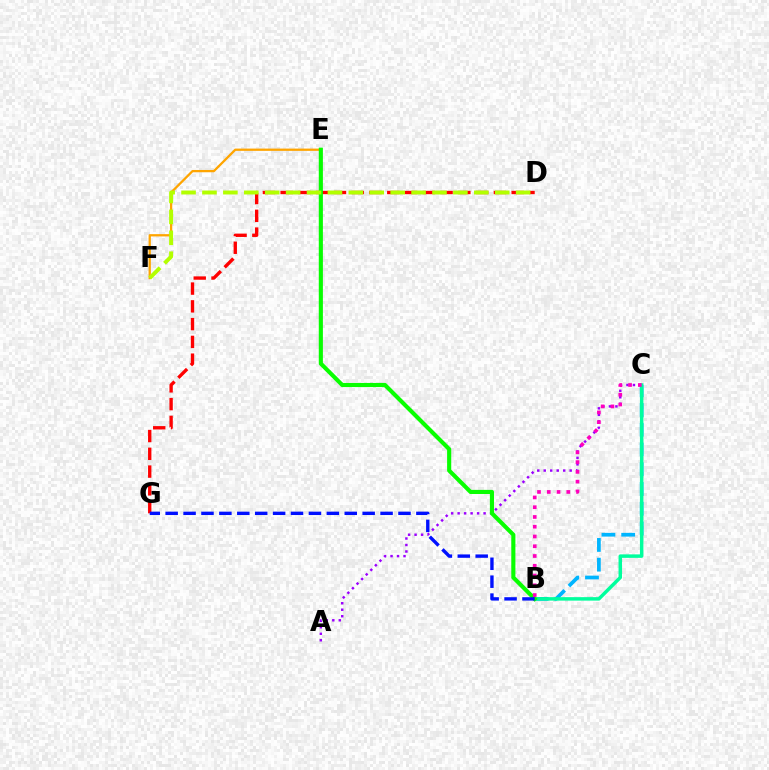{('E', 'F'): [{'color': '#ffa500', 'line_style': 'solid', 'thickness': 1.64}], ('D', 'G'): [{'color': '#ff0000', 'line_style': 'dashed', 'thickness': 2.41}], ('B', 'C'): [{'color': '#00b5ff', 'line_style': 'dashed', 'thickness': 2.68}, {'color': '#00ff9d', 'line_style': 'solid', 'thickness': 2.5}, {'color': '#ff00bd', 'line_style': 'dotted', 'thickness': 2.65}], ('A', 'C'): [{'color': '#9b00ff', 'line_style': 'dotted', 'thickness': 1.76}], ('B', 'E'): [{'color': '#08ff00', 'line_style': 'solid', 'thickness': 2.97}], ('B', 'G'): [{'color': '#0010ff', 'line_style': 'dashed', 'thickness': 2.43}], ('D', 'F'): [{'color': '#b3ff00', 'line_style': 'dashed', 'thickness': 2.84}]}